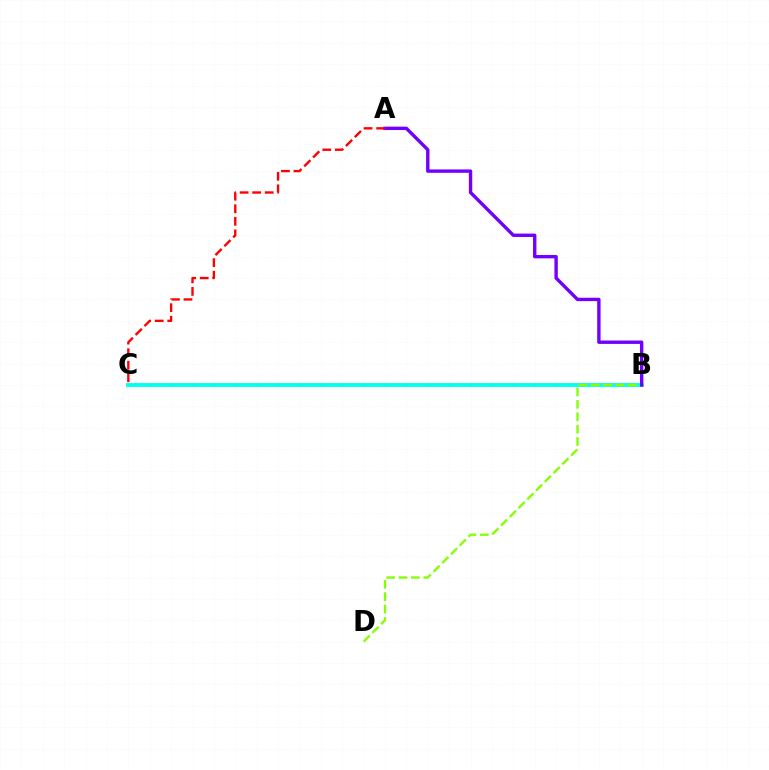{('B', 'C'): [{'color': '#00fff6', 'line_style': 'solid', 'thickness': 2.77}], ('B', 'D'): [{'color': '#84ff00', 'line_style': 'dashed', 'thickness': 1.68}], ('A', 'B'): [{'color': '#7200ff', 'line_style': 'solid', 'thickness': 2.43}], ('A', 'C'): [{'color': '#ff0000', 'line_style': 'dashed', 'thickness': 1.7}]}